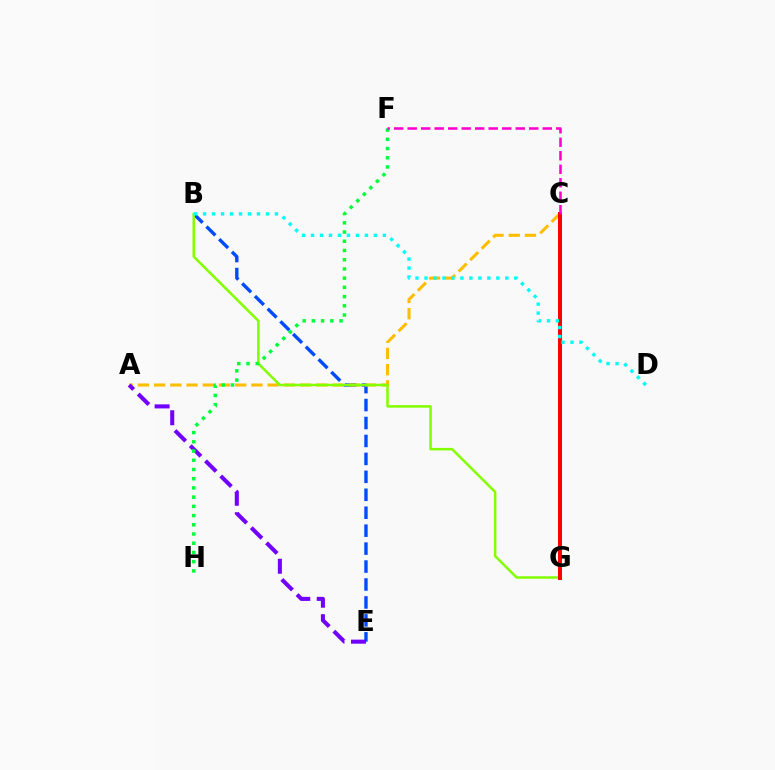{('B', 'E'): [{'color': '#004bff', 'line_style': 'dashed', 'thickness': 2.44}], ('A', 'C'): [{'color': '#ffbd00', 'line_style': 'dashed', 'thickness': 2.2}], ('B', 'G'): [{'color': '#84ff00', 'line_style': 'solid', 'thickness': 1.82}], ('C', 'G'): [{'color': '#ff0000', 'line_style': 'solid', 'thickness': 2.88}], ('B', 'D'): [{'color': '#00fff6', 'line_style': 'dotted', 'thickness': 2.44}], ('A', 'E'): [{'color': '#7200ff', 'line_style': 'dashed', 'thickness': 2.92}], ('F', 'H'): [{'color': '#00ff39', 'line_style': 'dotted', 'thickness': 2.51}], ('C', 'F'): [{'color': '#ff00cf', 'line_style': 'dashed', 'thickness': 1.83}]}